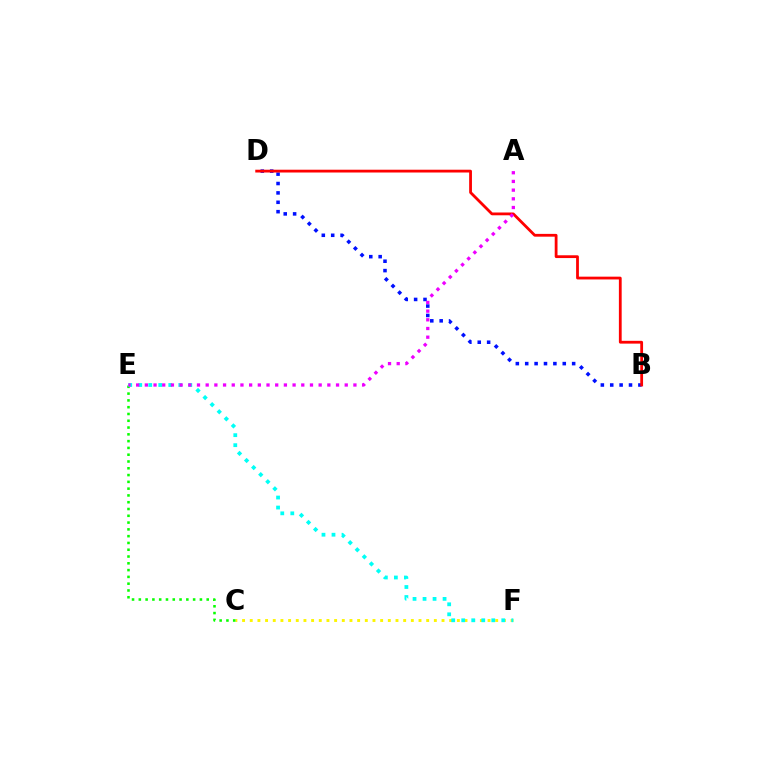{('C', 'F'): [{'color': '#fcf500', 'line_style': 'dotted', 'thickness': 2.08}], ('C', 'E'): [{'color': '#08ff00', 'line_style': 'dotted', 'thickness': 1.84}], ('E', 'F'): [{'color': '#00fff6', 'line_style': 'dotted', 'thickness': 2.72}], ('B', 'D'): [{'color': '#0010ff', 'line_style': 'dotted', 'thickness': 2.55}, {'color': '#ff0000', 'line_style': 'solid', 'thickness': 2.01}], ('A', 'E'): [{'color': '#ee00ff', 'line_style': 'dotted', 'thickness': 2.36}]}